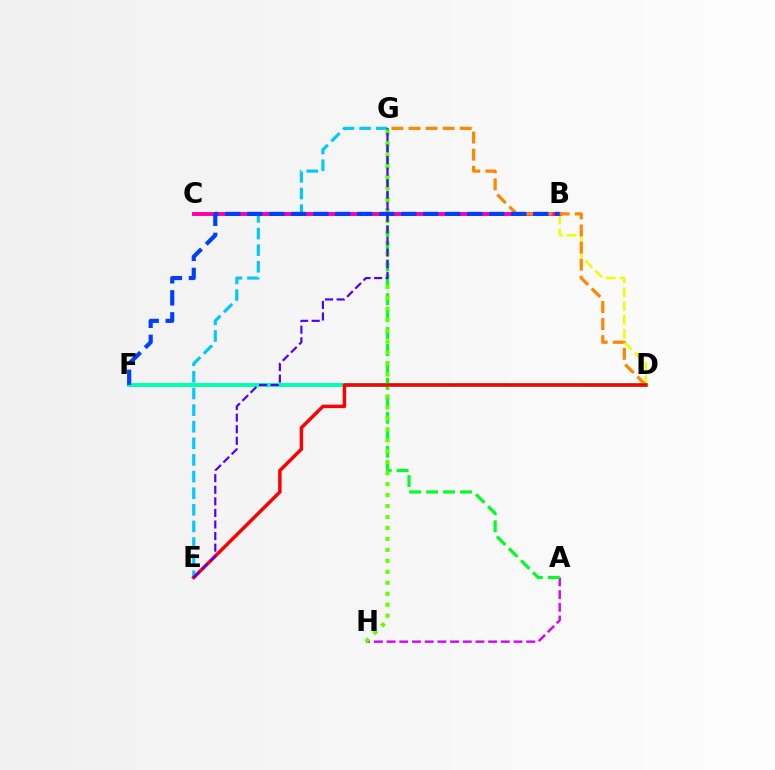{('B', 'D'): [{'color': '#eeff00', 'line_style': 'dashed', 'thickness': 1.88}], ('D', 'F'): [{'color': '#00ffaf', 'line_style': 'solid', 'thickness': 2.8}], ('A', 'H'): [{'color': '#d600ff', 'line_style': 'dashed', 'thickness': 1.72}], ('E', 'G'): [{'color': '#00c7ff', 'line_style': 'dashed', 'thickness': 2.26}, {'color': '#4f00ff', 'line_style': 'dashed', 'thickness': 1.57}], ('A', 'G'): [{'color': '#00ff27', 'line_style': 'dashed', 'thickness': 2.3}], ('B', 'C'): [{'color': '#ff00a0', 'line_style': 'solid', 'thickness': 2.8}], ('G', 'H'): [{'color': '#66ff00', 'line_style': 'dotted', 'thickness': 2.98}], ('D', 'G'): [{'color': '#ff8800', 'line_style': 'dashed', 'thickness': 2.32}], ('D', 'E'): [{'color': '#ff0000', 'line_style': 'solid', 'thickness': 2.49}], ('B', 'F'): [{'color': '#003fff', 'line_style': 'dashed', 'thickness': 2.99}]}